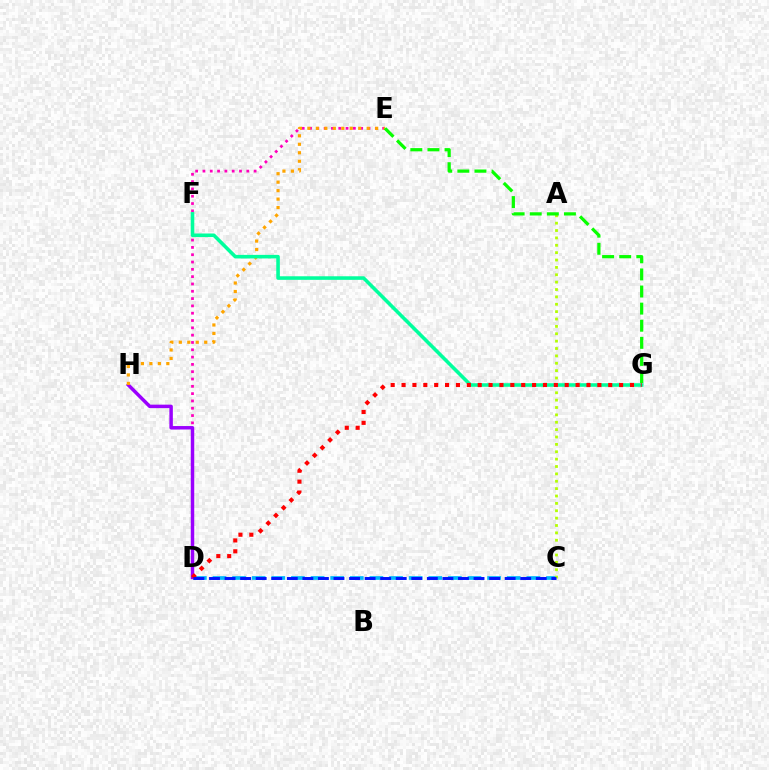{('C', 'D'): [{'color': '#00b5ff', 'line_style': 'dashed', 'thickness': 2.66}, {'color': '#0010ff', 'line_style': 'dashed', 'thickness': 2.11}], ('D', 'E'): [{'color': '#ff00bd', 'line_style': 'dotted', 'thickness': 1.99}], ('A', 'C'): [{'color': '#b3ff00', 'line_style': 'dotted', 'thickness': 2.0}], ('D', 'H'): [{'color': '#9b00ff', 'line_style': 'solid', 'thickness': 2.5}], ('E', 'H'): [{'color': '#ffa500', 'line_style': 'dotted', 'thickness': 2.3}], ('F', 'G'): [{'color': '#00ff9d', 'line_style': 'solid', 'thickness': 2.57}], ('D', 'G'): [{'color': '#ff0000', 'line_style': 'dotted', 'thickness': 2.96}], ('E', 'G'): [{'color': '#08ff00', 'line_style': 'dashed', 'thickness': 2.32}]}